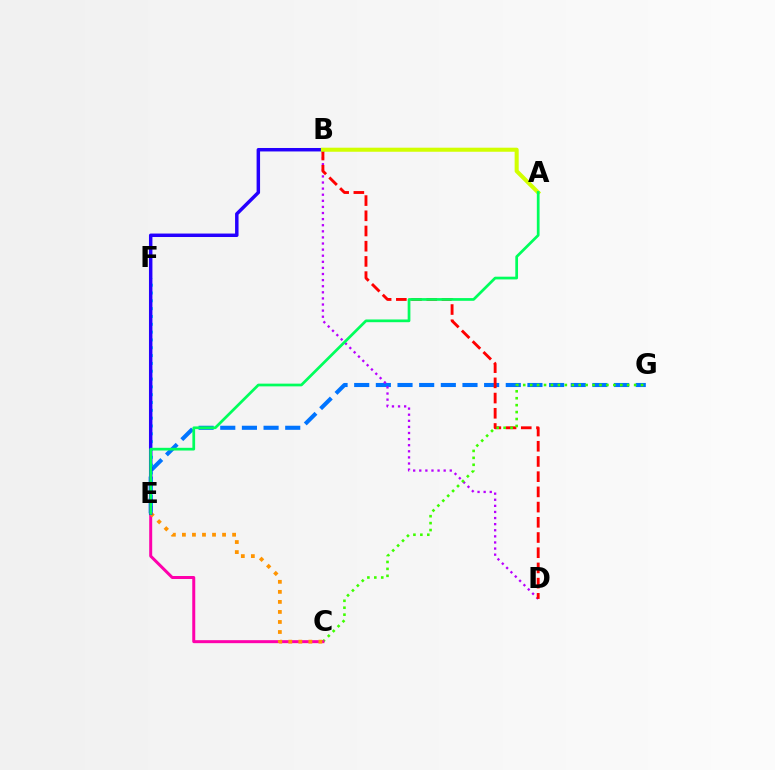{('E', 'G'): [{'color': '#0074ff', 'line_style': 'dashed', 'thickness': 2.94}], ('B', 'D'): [{'color': '#b900ff', 'line_style': 'dotted', 'thickness': 1.66}, {'color': '#ff0000', 'line_style': 'dashed', 'thickness': 2.07}], ('C', 'G'): [{'color': '#3dff00', 'line_style': 'dotted', 'thickness': 1.88}], ('C', 'E'): [{'color': '#ff00ac', 'line_style': 'solid', 'thickness': 2.16}, {'color': '#ff9400', 'line_style': 'dotted', 'thickness': 2.73}], ('E', 'F'): [{'color': '#00fff6', 'line_style': 'dotted', 'thickness': 2.13}], ('B', 'E'): [{'color': '#2500ff', 'line_style': 'solid', 'thickness': 2.49}], ('A', 'B'): [{'color': '#d1ff00', 'line_style': 'solid', 'thickness': 2.92}], ('A', 'E'): [{'color': '#00ff5c', 'line_style': 'solid', 'thickness': 1.96}]}